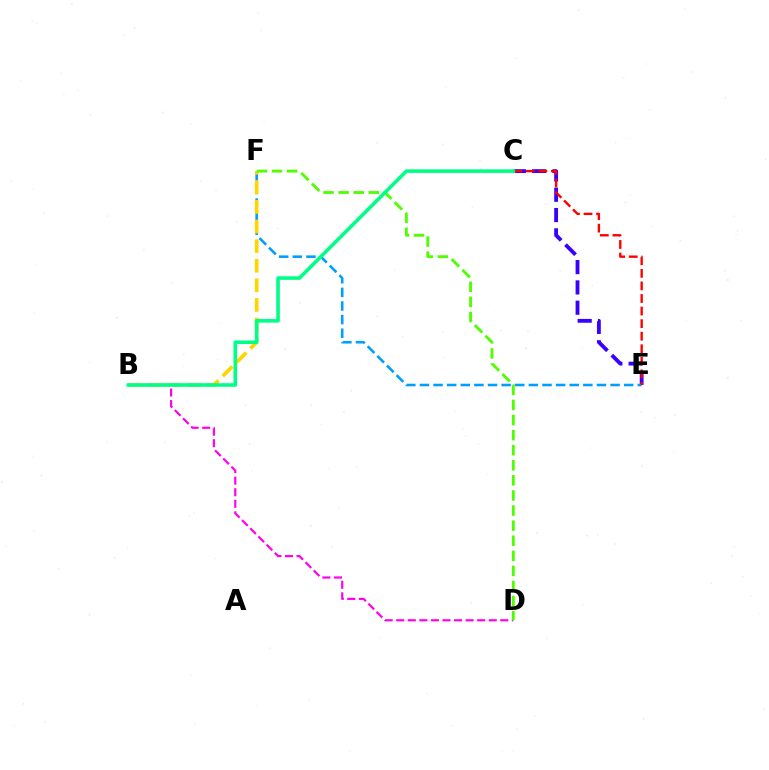{('C', 'E'): [{'color': '#3700ff', 'line_style': 'dashed', 'thickness': 2.76}, {'color': '#ff0000', 'line_style': 'dashed', 'thickness': 1.71}], ('E', 'F'): [{'color': '#009eff', 'line_style': 'dashed', 'thickness': 1.85}], ('B', 'D'): [{'color': '#ff00ed', 'line_style': 'dashed', 'thickness': 1.57}], ('B', 'F'): [{'color': '#ffd500', 'line_style': 'dashed', 'thickness': 2.66}], ('D', 'F'): [{'color': '#4fff00', 'line_style': 'dashed', 'thickness': 2.05}], ('B', 'C'): [{'color': '#00ff86', 'line_style': 'solid', 'thickness': 2.59}]}